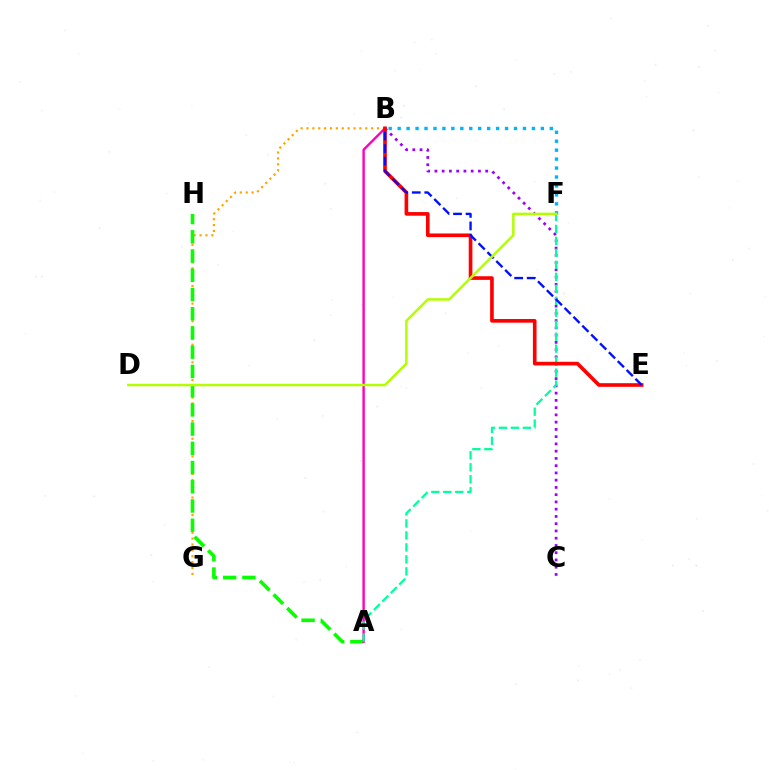{('B', 'G'): [{'color': '#ffa500', 'line_style': 'dotted', 'thickness': 1.6}], ('A', 'H'): [{'color': '#08ff00', 'line_style': 'dashed', 'thickness': 2.61}], ('A', 'B'): [{'color': '#ff00bd', 'line_style': 'solid', 'thickness': 1.72}], ('B', 'C'): [{'color': '#9b00ff', 'line_style': 'dotted', 'thickness': 1.97}], ('A', 'F'): [{'color': '#00ff9d', 'line_style': 'dashed', 'thickness': 1.63}], ('B', 'E'): [{'color': '#ff0000', 'line_style': 'solid', 'thickness': 2.62}, {'color': '#0010ff', 'line_style': 'dashed', 'thickness': 1.7}], ('B', 'F'): [{'color': '#00b5ff', 'line_style': 'dotted', 'thickness': 2.43}], ('D', 'F'): [{'color': '#b3ff00', 'line_style': 'solid', 'thickness': 1.8}]}